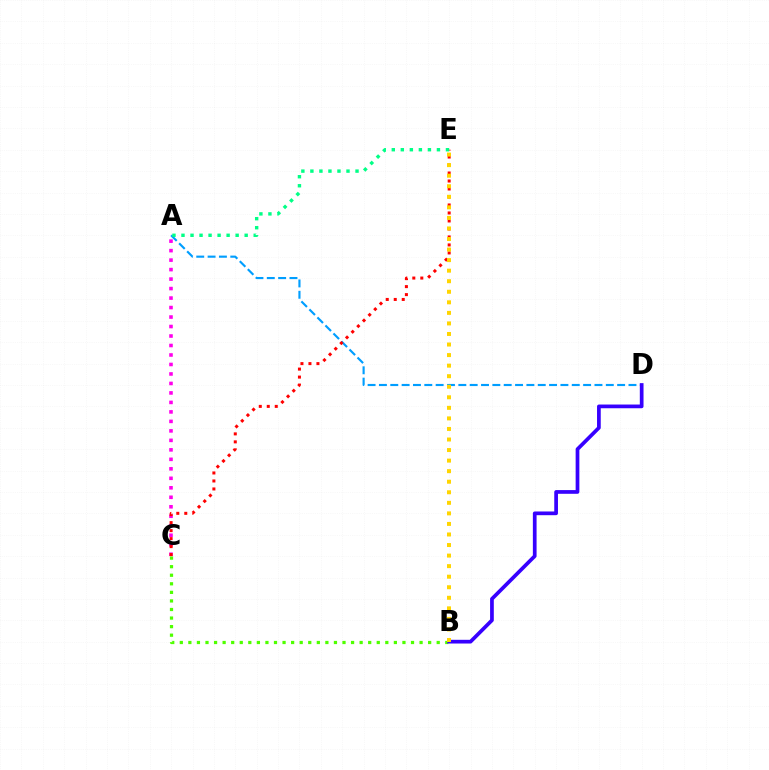{('A', 'D'): [{'color': '#009eff', 'line_style': 'dashed', 'thickness': 1.54}], ('B', 'C'): [{'color': '#4fff00', 'line_style': 'dotted', 'thickness': 2.33}], ('B', 'D'): [{'color': '#3700ff', 'line_style': 'solid', 'thickness': 2.67}], ('A', 'C'): [{'color': '#ff00ed', 'line_style': 'dotted', 'thickness': 2.58}], ('C', 'E'): [{'color': '#ff0000', 'line_style': 'dotted', 'thickness': 2.17}], ('A', 'E'): [{'color': '#00ff86', 'line_style': 'dotted', 'thickness': 2.45}], ('B', 'E'): [{'color': '#ffd500', 'line_style': 'dotted', 'thickness': 2.87}]}